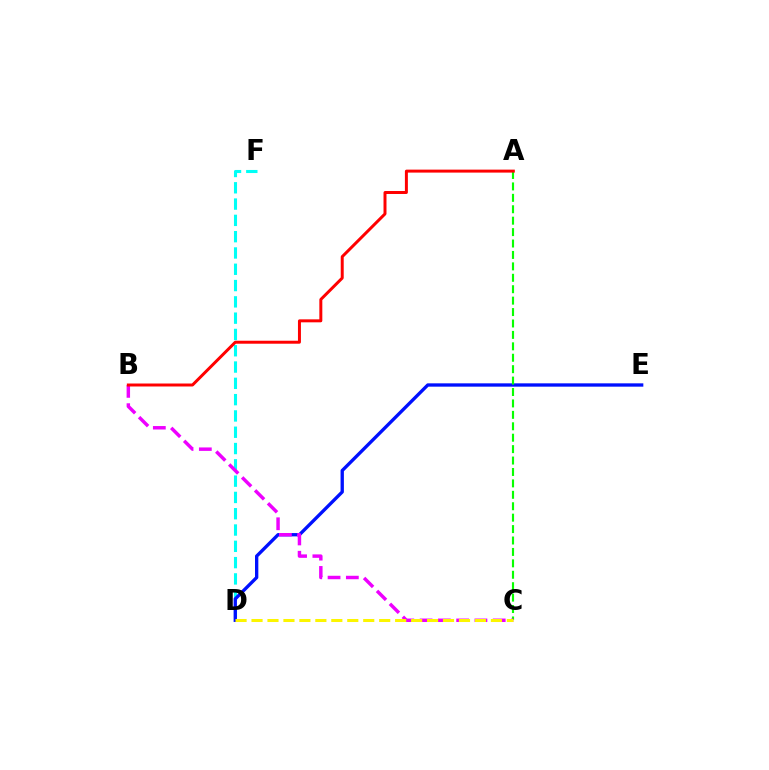{('D', 'F'): [{'color': '#00fff6', 'line_style': 'dashed', 'thickness': 2.21}], ('D', 'E'): [{'color': '#0010ff', 'line_style': 'solid', 'thickness': 2.4}], ('A', 'C'): [{'color': '#08ff00', 'line_style': 'dashed', 'thickness': 1.55}], ('B', 'C'): [{'color': '#ee00ff', 'line_style': 'dashed', 'thickness': 2.48}], ('A', 'B'): [{'color': '#ff0000', 'line_style': 'solid', 'thickness': 2.14}], ('C', 'D'): [{'color': '#fcf500', 'line_style': 'dashed', 'thickness': 2.17}]}